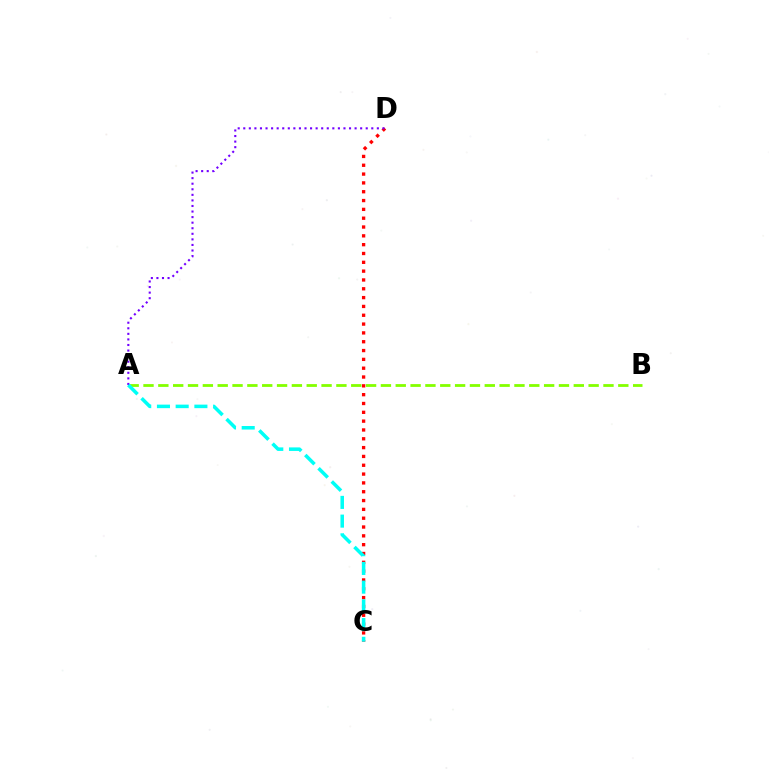{('A', 'B'): [{'color': '#84ff00', 'line_style': 'dashed', 'thickness': 2.02}], ('C', 'D'): [{'color': '#ff0000', 'line_style': 'dotted', 'thickness': 2.4}], ('A', 'D'): [{'color': '#7200ff', 'line_style': 'dotted', 'thickness': 1.51}], ('A', 'C'): [{'color': '#00fff6', 'line_style': 'dashed', 'thickness': 2.54}]}